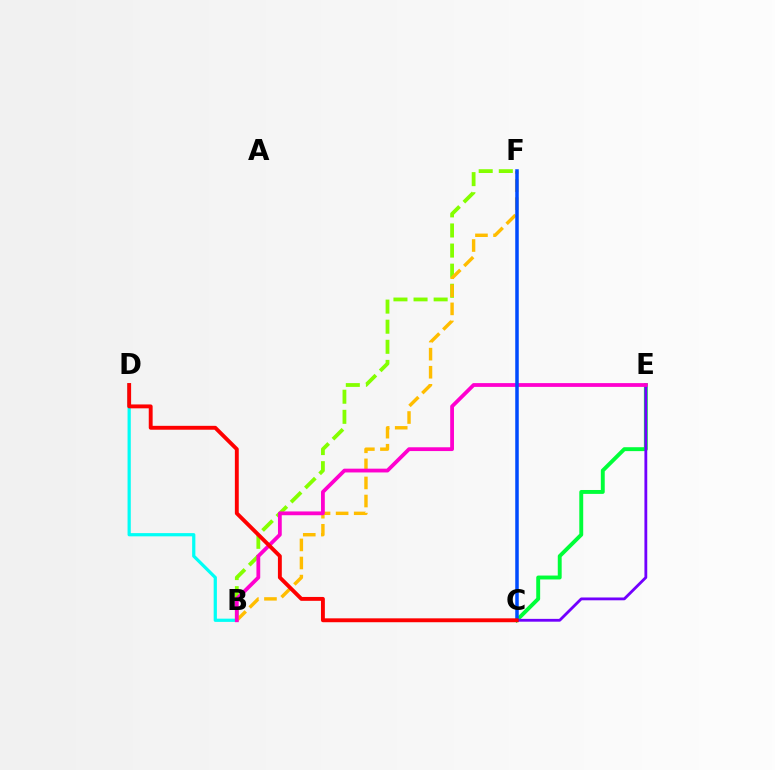{('B', 'D'): [{'color': '#00fff6', 'line_style': 'solid', 'thickness': 2.32}], ('C', 'E'): [{'color': '#00ff39', 'line_style': 'solid', 'thickness': 2.81}, {'color': '#7200ff', 'line_style': 'solid', 'thickness': 2.03}], ('B', 'F'): [{'color': '#84ff00', 'line_style': 'dashed', 'thickness': 2.73}, {'color': '#ffbd00', 'line_style': 'dashed', 'thickness': 2.46}], ('B', 'E'): [{'color': '#ff00cf', 'line_style': 'solid', 'thickness': 2.72}], ('C', 'F'): [{'color': '#004bff', 'line_style': 'solid', 'thickness': 2.53}], ('C', 'D'): [{'color': '#ff0000', 'line_style': 'solid', 'thickness': 2.8}]}